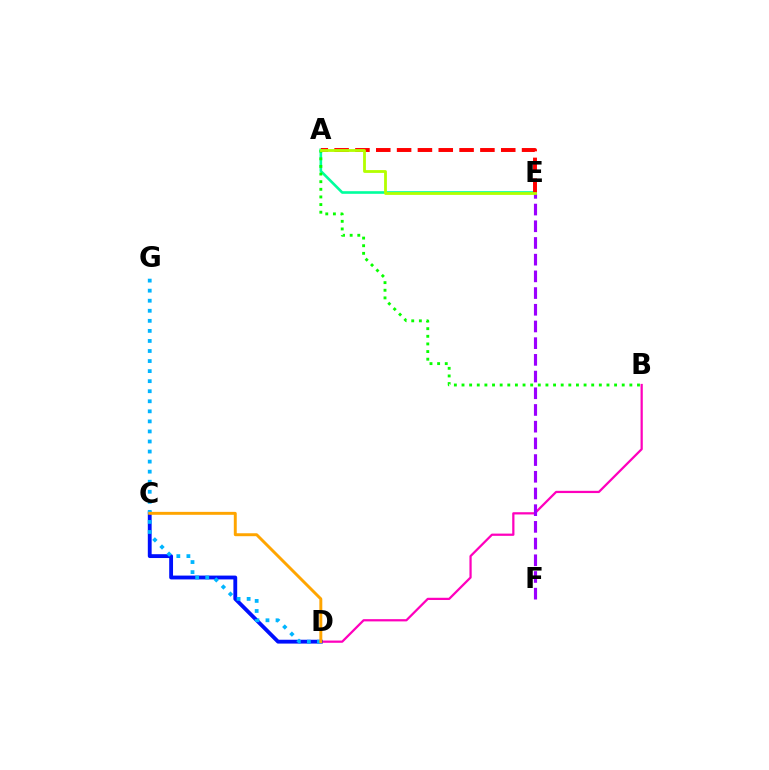{('A', 'E'): [{'color': '#00ff9d', 'line_style': 'solid', 'thickness': 1.89}, {'color': '#ff0000', 'line_style': 'dashed', 'thickness': 2.83}, {'color': '#b3ff00', 'line_style': 'solid', 'thickness': 2.02}], ('B', 'D'): [{'color': '#ff00bd', 'line_style': 'solid', 'thickness': 1.61}], ('A', 'B'): [{'color': '#08ff00', 'line_style': 'dotted', 'thickness': 2.07}], ('C', 'D'): [{'color': '#0010ff', 'line_style': 'solid', 'thickness': 2.76}, {'color': '#ffa500', 'line_style': 'solid', 'thickness': 2.12}], ('D', 'G'): [{'color': '#00b5ff', 'line_style': 'dotted', 'thickness': 2.73}], ('E', 'F'): [{'color': '#9b00ff', 'line_style': 'dashed', 'thickness': 2.27}]}